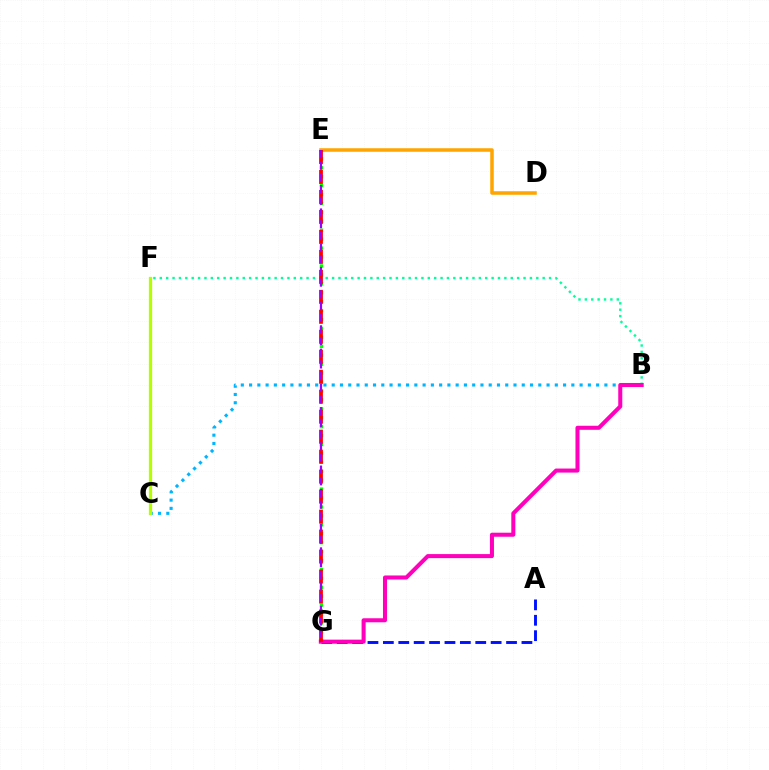{('D', 'E'): [{'color': '#ffa500', 'line_style': 'solid', 'thickness': 2.54}], ('B', 'C'): [{'color': '#00b5ff', 'line_style': 'dotted', 'thickness': 2.25}], ('A', 'G'): [{'color': '#0010ff', 'line_style': 'dashed', 'thickness': 2.09}], ('E', 'G'): [{'color': '#08ff00', 'line_style': 'dotted', 'thickness': 2.42}, {'color': '#ff0000', 'line_style': 'dashed', 'thickness': 2.71}, {'color': '#9b00ff', 'line_style': 'dashed', 'thickness': 1.59}], ('B', 'F'): [{'color': '#00ff9d', 'line_style': 'dotted', 'thickness': 1.73}], ('B', 'G'): [{'color': '#ff00bd', 'line_style': 'solid', 'thickness': 2.91}], ('C', 'F'): [{'color': '#b3ff00', 'line_style': 'solid', 'thickness': 2.35}]}